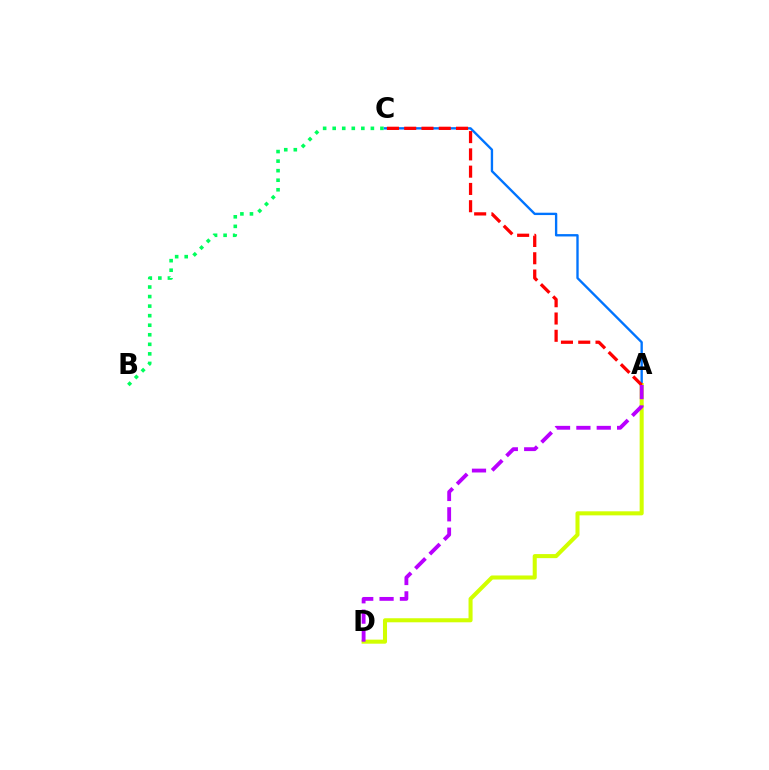{('A', 'C'): [{'color': '#0074ff', 'line_style': 'solid', 'thickness': 1.7}, {'color': '#ff0000', 'line_style': 'dashed', 'thickness': 2.35}], ('A', 'D'): [{'color': '#d1ff00', 'line_style': 'solid', 'thickness': 2.92}, {'color': '#b900ff', 'line_style': 'dashed', 'thickness': 2.76}], ('B', 'C'): [{'color': '#00ff5c', 'line_style': 'dotted', 'thickness': 2.59}]}